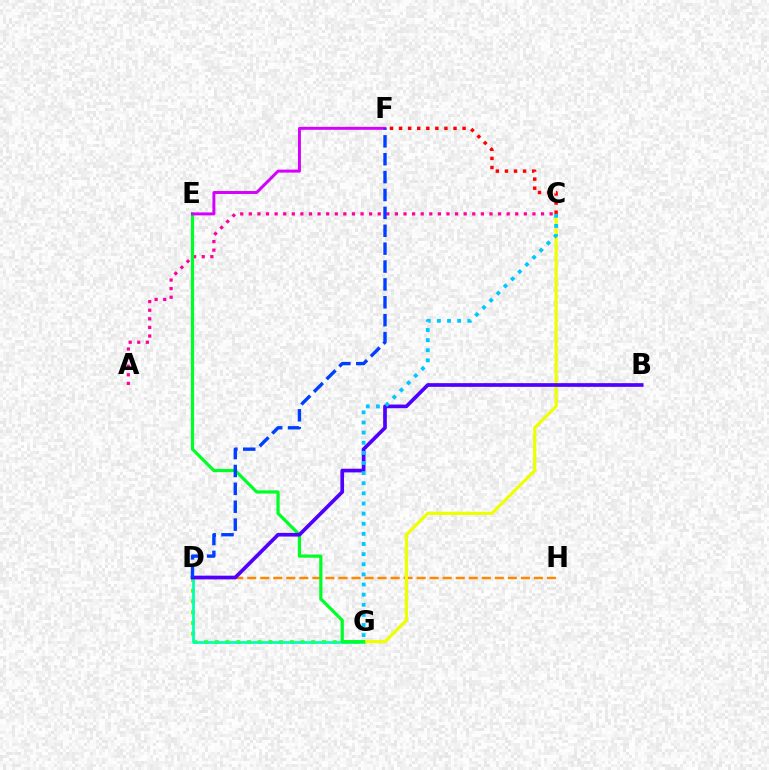{('D', 'H'): [{'color': '#ff8800', 'line_style': 'dashed', 'thickness': 1.77}], ('D', 'G'): [{'color': '#66ff00', 'line_style': 'dotted', 'thickness': 2.91}, {'color': '#00ffaf', 'line_style': 'solid', 'thickness': 1.94}], ('C', 'G'): [{'color': '#eeff00', 'line_style': 'solid', 'thickness': 2.3}, {'color': '#00c7ff', 'line_style': 'dotted', 'thickness': 2.75}], ('A', 'C'): [{'color': '#ff00a0', 'line_style': 'dotted', 'thickness': 2.34}], ('E', 'G'): [{'color': '#00ff27', 'line_style': 'solid', 'thickness': 2.32}], ('E', 'F'): [{'color': '#d600ff', 'line_style': 'solid', 'thickness': 2.13}], ('B', 'D'): [{'color': '#4f00ff', 'line_style': 'solid', 'thickness': 2.65}], ('D', 'F'): [{'color': '#003fff', 'line_style': 'dashed', 'thickness': 2.43}], ('C', 'F'): [{'color': '#ff0000', 'line_style': 'dotted', 'thickness': 2.47}]}